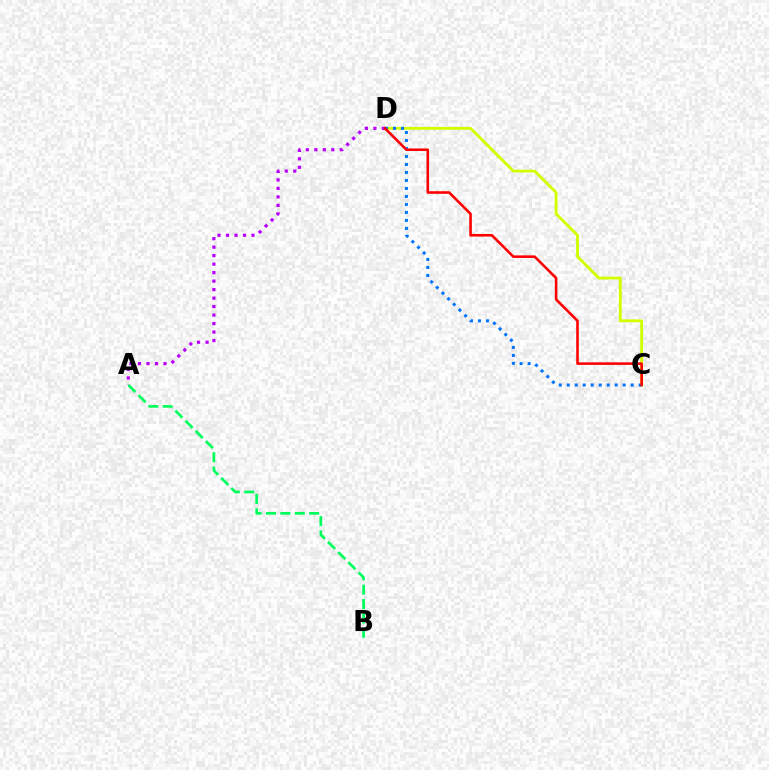{('C', 'D'): [{'color': '#d1ff00', 'line_style': 'solid', 'thickness': 2.06}, {'color': '#0074ff', 'line_style': 'dotted', 'thickness': 2.17}, {'color': '#ff0000', 'line_style': 'solid', 'thickness': 1.87}], ('A', 'B'): [{'color': '#00ff5c', 'line_style': 'dashed', 'thickness': 1.95}], ('A', 'D'): [{'color': '#b900ff', 'line_style': 'dotted', 'thickness': 2.31}]}